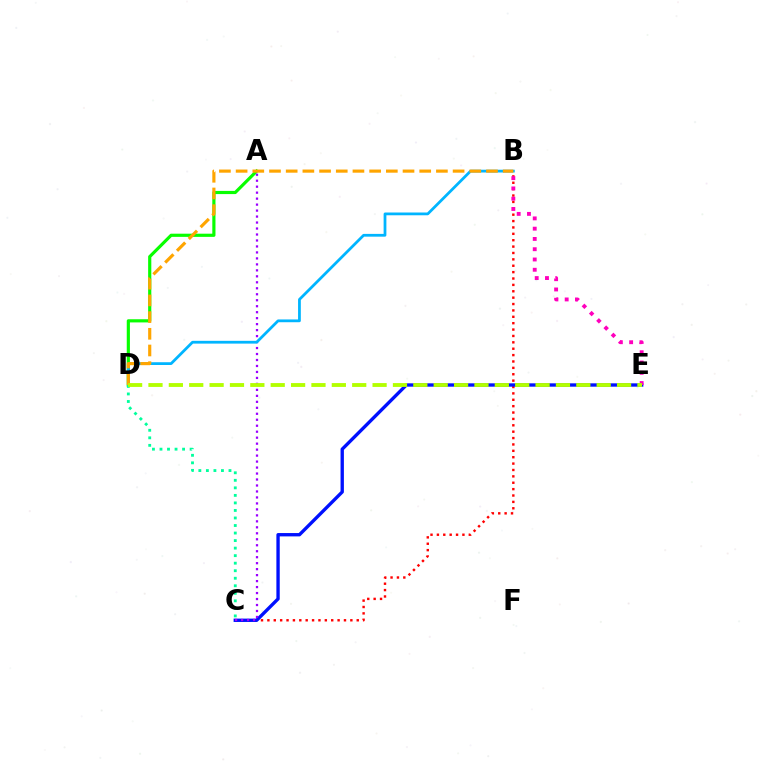{('B', 'C'): [{'color': '#ff0000', 'line_style': 'dotted', 'thickness': 1.73}], ('C', 'E'): [{'color': '#0010ff', 'line_style': 'solid', 'thickness': 2.41}], ('B', 'E'): [{'color': '#ff00bd', 'line_style': 'dotted', 'thickness': 2.79}], ('A', 'D'): [{'color': '#08ff00', 'line_style': 'solid', 'thickness': 2.28}], ('A', 'C'): [{'color': '#9b00ff', 'line_style': 'dotted', 'thickness': 1.62}], ('B', 'D'): [{'color': '#00b5ff', 'line_style': 'solid', 'thickness': 2.0}, {'color': '#ffa500', 'line_style': 'dashed', 'thickness': 2.27}], ('C', 'D'): [{'color': '#00ff9d', 'line_style': 'dotted', 'thickness': 2.05}], ('D', 'E'): [{'color': '#b3ff00', 'line_style': 'dashed', 'thickness': 2.77}]}